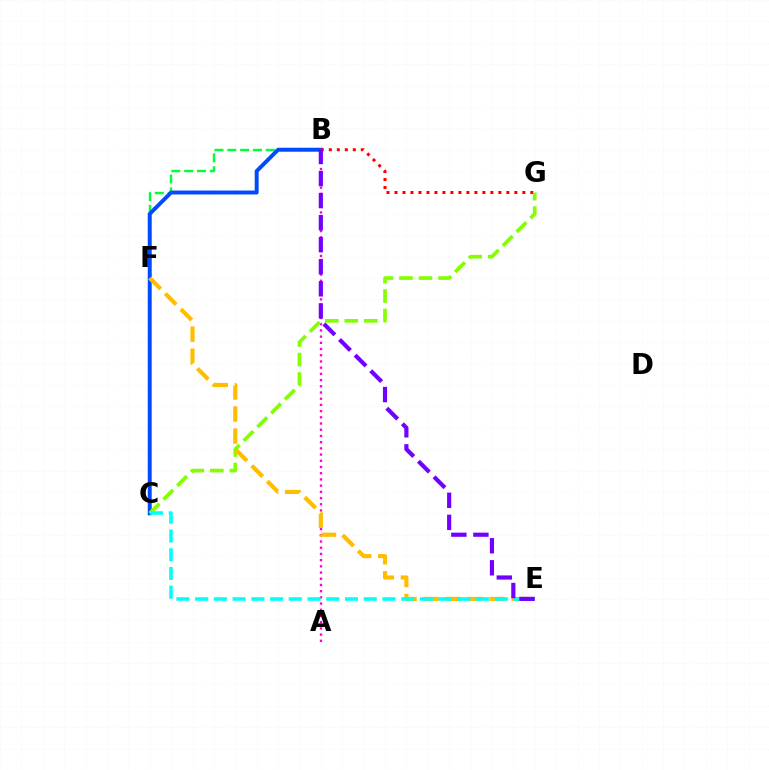{('B', 'F'): [{'color': '#00ff39', 'line_style': 'dashed', 'thickness': 1.74}], ('B', 'C'): [{'color': '#004bff', 'line_style': 'solid', 'thickness': 2.85}], ('A', 'B'): [{'color': '#ff00cf', 'line_style': 'dotted', 'thickness': 1.69}], ('B', 'G'): [{'color': '#ff0000', 'line_style': 'dotted', 'thickness': 2.17}], ('C', 'G'): [{'color': '#84ff00', 'line_style': 'dashed', 'thickness': 2.65}], ('E', 'F'): [{'color': '#ffbd00', 'line_style': 'dashed', 'thickness': 2.99}], ('C', 'E'): [{'color': '#00fff6', 'line_style': 'dashed', 'thickness': 2.54}], ('B', 'E'): [{'color': '#7200ff', 'line_style': 'dashed', 'thickness': 3.0}]}